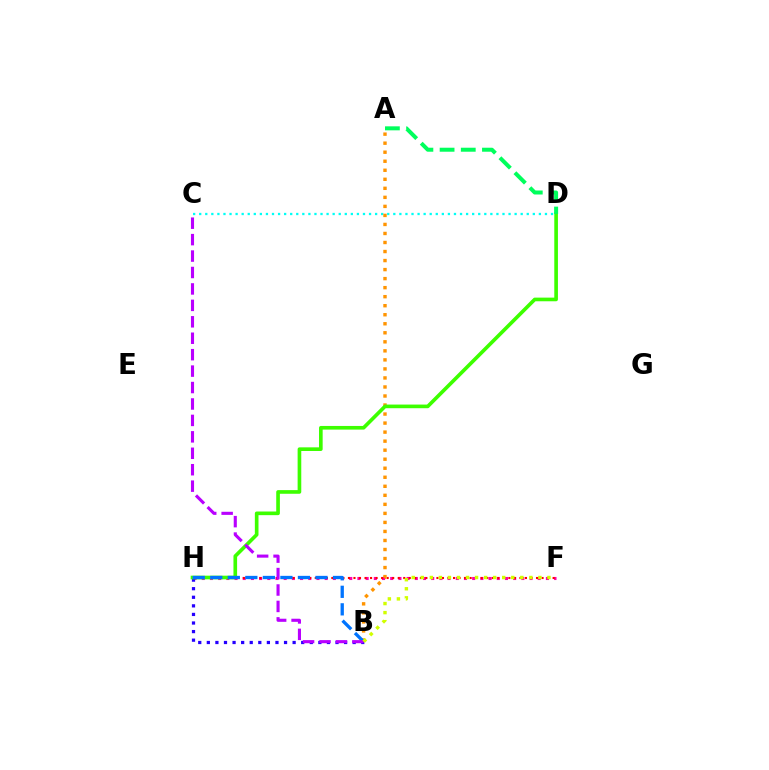{('F', 'H'): [{'color': '#ff00ac', 'line_style': 'dotted', 'thickness': 2.23}, {'color': '#ff0000', 'line_style': 'dotted', 'thickness': 1.5}], ('B', 'H'): [{'color': '#2500ff', 'line_style': 'dotted', 'thickness': 2.33}, {'color': '#0074ff', 'line_style': 'dashed', 'thickness': 2.38}], ('C', 'D'): [{'color': '#00fff6', 'line_style': 'dotted', 'thickness': 1.65}], ('A', 'B'): [{'color': '#ff9400', 'line_style': 'dotted', 'thickness': 2.45}], ('D', 'H'): [{'color': '#3dff00', 'line_style': 'solid', 'thickness': 2.63}], ('B', 'C'): [{'color': '#b900ff', 'line_style': 'dashed', 'thickness': 2.23}], ('B', 'F'): [{'color': '#d1ff00', 'line_style': 'dotted', 'thickness': 2.46}], ('A', 'D'): [{'color': '#00ff5c', 'line_style': 'dashed', 'thickness': 2.88}]}